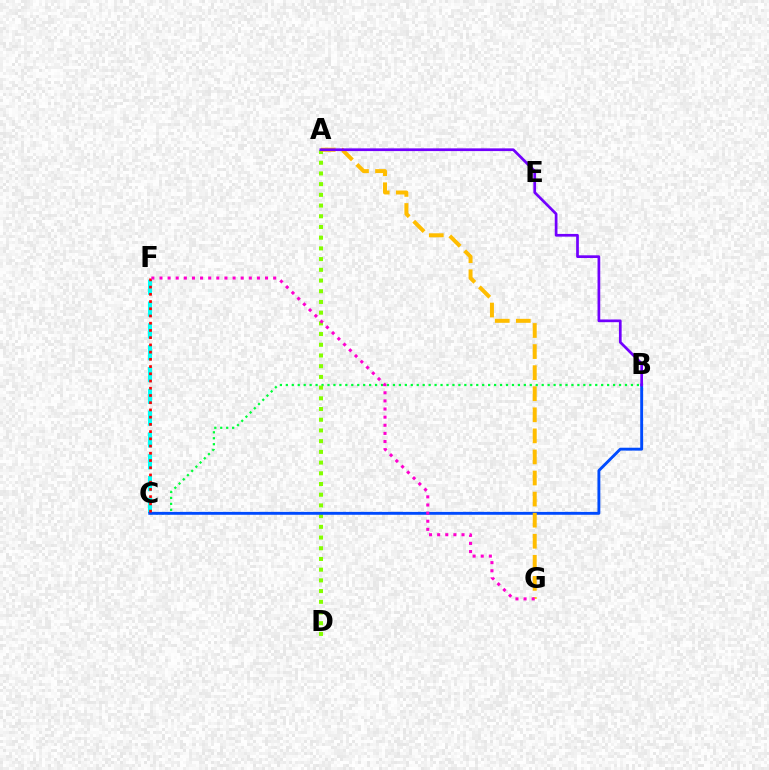{('B', 'C'): [{'color': '#00ff39', 'line_style': 'dotted', 'thickness': 1.62}, {'color': '#004bff', 'line_style': 'solid', 'thickness': 2.08}], ('A', 'D'): [{'color': '#84ff00', 'line_style': 'dotted', 'thickness': 2.91}], ('C', 'F'): [{'color': '#00fff6', 'line_style': 'dashed', 'thickness': 2.96}, {'color': '#ff0000', 'line_style': 'dotted', 'thickness': 1.96}], ('A', 'G'): [{'color': '#ffbd00', 'line_style': 'dashed', 'thickness': 2.86}], ('F', 'G'): [{'color': '#ff00cf', 'line_style': 'dotted', 'thickness': 2.21}], ('A', 'B'): [{'color': '#7200ff', 'line_style': 'solid', 'thickness': 1.95}]}